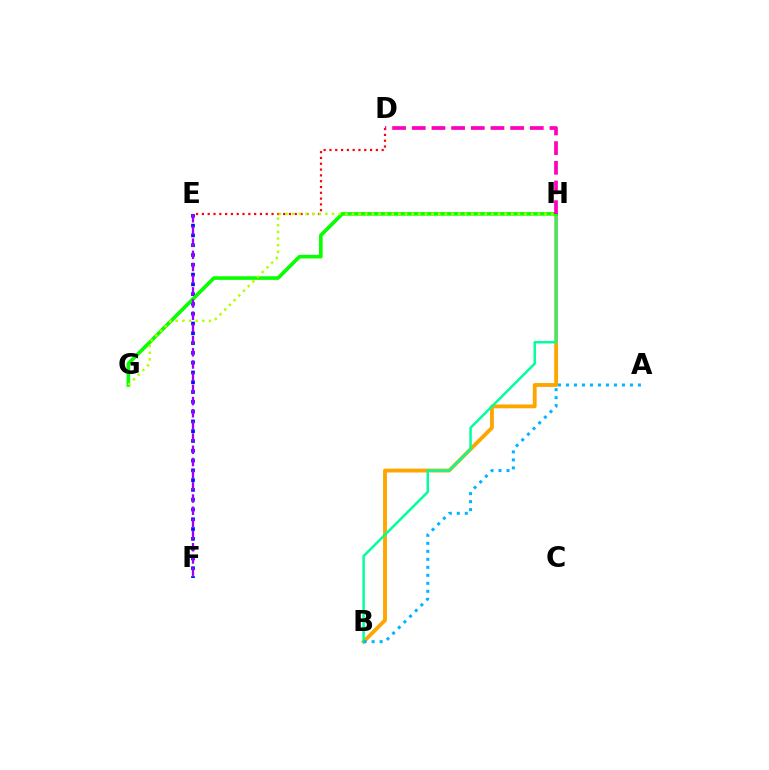{('B', 'H'): [{'color': '#ffa500', 'line_style': 'solid', 'thickness': 2.76}, {'color': '#00ff9d', 'line_style': 'solid', 'thickness': 1.79}], ('D', 'E'): [{'color': '#ff0000', 'line_style': 'dotted', 'thickness': 1.58}], ('E', 'F'): [{'color': '#0010ff', 'line_style': 'dotted', 'thickness': 2.66}, {'color': '#9b00ff', 'line_style': 'dashed', 'thickness': 1.66}], ('G', 'H'): [{'color': '#08ff00', 'line_style': 'solid', 'thickness': 2.61}, {'color': '#b3ff00', 'line_style': 'dotted', 'thickness': 1.8}], ('A', 'B'): [{'color': '#00b5ff', 'line_style': 'dotted', 'thickness': 2.17}], ('D', 'H'): [{'color': '#ff00bd', 'line_style': 'dashed', 'thickness': 2.67}]}